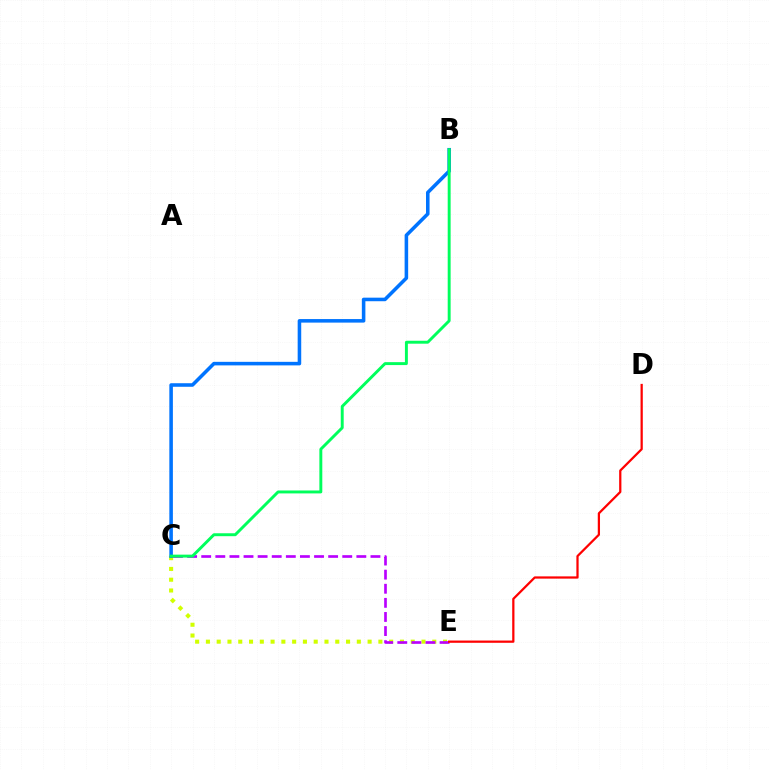{('C', 'E'): [{'color': '#d1ff00', 'line_style': 'dotted', 'thickness': 2.93}, {'color': '#b900ff', 'line_style': 'dashed', 'thickness': 1.92}], ('B', 'C'): [{'color': '#0074ff', 'line_style': 'solid', 'thickness': 2.56}, {'color': '#00ff5c', 'line_style': 'solid', 'thickness': 2.11}], ('D', 'E'): [{'color': '#ff0000', 'line_style': 'solid', 'thickness': 1.62}]}